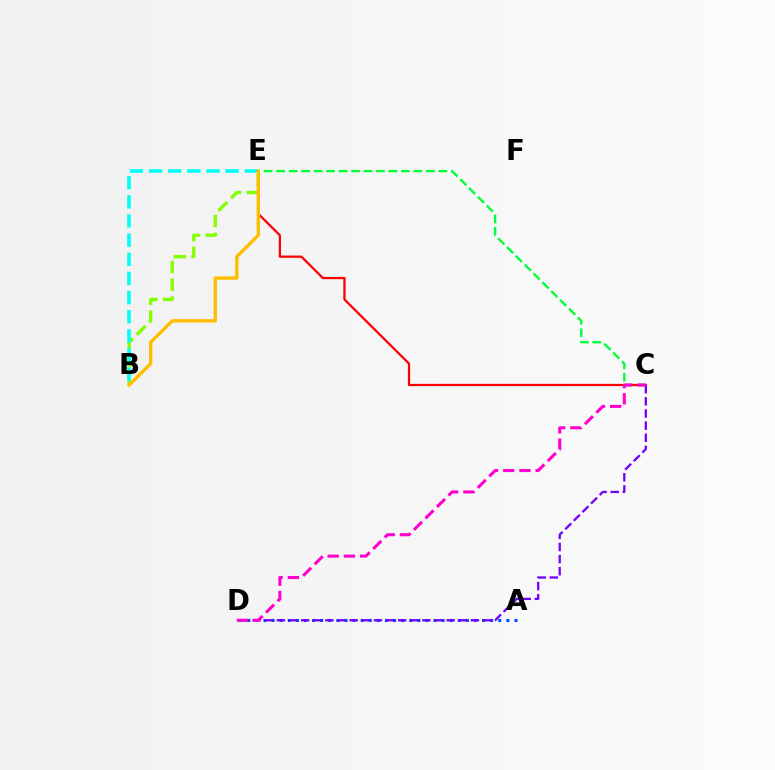{('B', 'E'): [{'color': '#84ff00', 'line_style': 'dashed', 'thickness': 2.42}, {'color': '#00fff6', 'line_style': 'dashed', 'thickness': 2.6}, {'color': '#ffbd00', 'line_style': 'solid', 'thickness': 2.41}], ('C', 'E'): [{'color': '#00ff39', 'line_style': 'dashed', 'thickness': 1.7}, {'color': '#ff0000', 'line_style': 'solid', 'thickness': 1.62}], ('A', 'D'): [{'color': '#004bff', 'line_style': 'dotted', 'thickness': 2.2}], ('C', 'D'): [{'color': '#7200ff', 'line_style': 'dashed', 'thickness': 1.65}, {'color': '#ff00cf', 'line_style': 'dashed', 'thickness': 2.2}]}